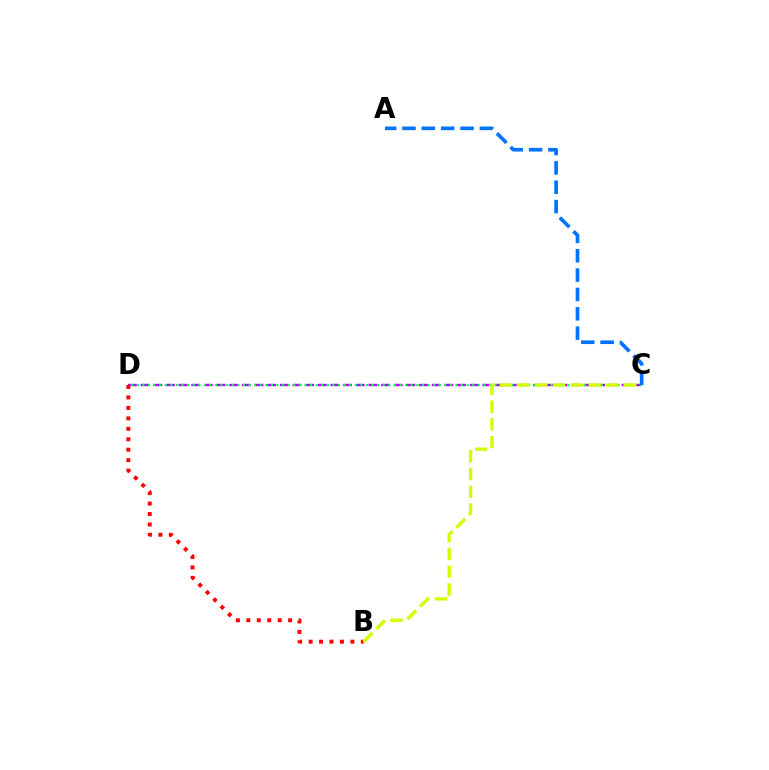{('C', 'D'): [{'color': '#b900ff', 'line_style': 'dashed', 'thickness': 1.72}, {'color': '#00ff5c', 'line_style': 'dotted', 'thickness': 1.52}], ('A', 'C'): [{'color': '#0074ff', 'line_style': 'dashed', 'thickness': 2.63}], ('B', 'D'): [{'color': '#ff0000', 'line_style': 'dotted', 'thickness': 2.84}], ('B', 'C'): [{'color': '#d1ff00', 'line_style': 'dashed', 'thickness': 2.41}]}